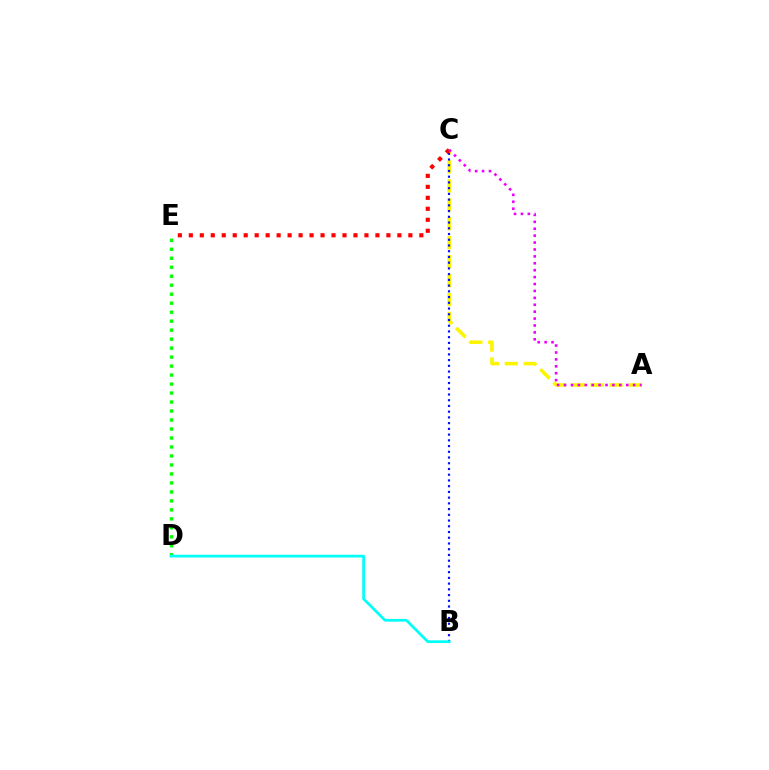{('D', 'E'): [{'color': '#08ff00', 'line_style': 'dotted', 'thickness': 2.44}], ('A', 'C'): [{'color': '#fcf500', 'line_style': 'dashed', 'thickness': 2.57}, {'color': '#ee00ff', 'line_style': 'dotted', 'thickness': 1.88}], ('B', 'C'): [{'color': '#0010ff', 'line_style': 'dotted', 'thickness': 1.56}], ('B', 'D'): [{'color': '#00fff6', 'line_style': 'solid', 'thickness': 1.96}], ('C', 'E'): [{'color': '#ff0000', 'line_style': 'dotted', 'thickness': 2.98}]}